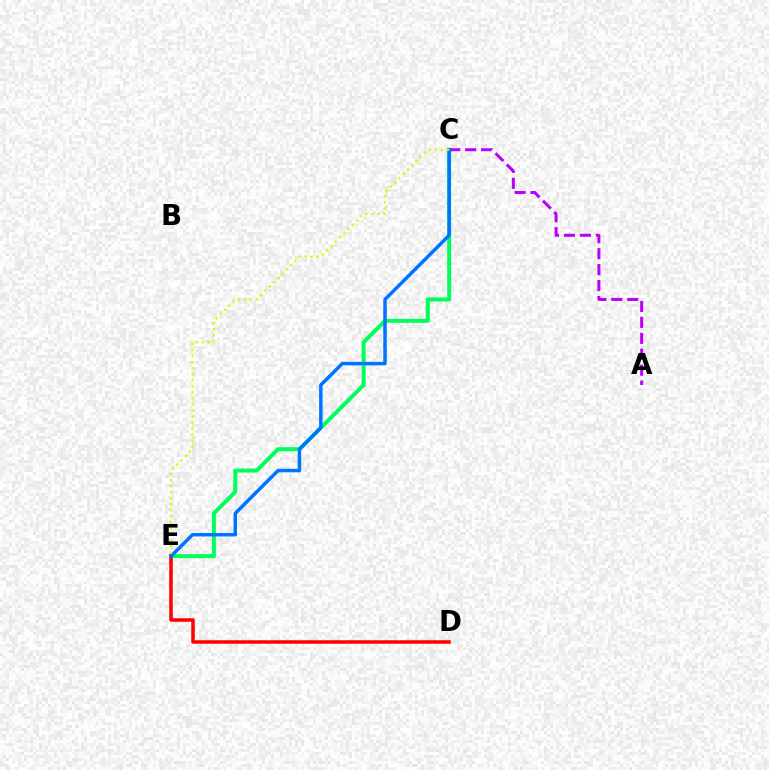{('C', 'E'): [{'color': '#00ff5c', 'line_style': 'solid', 'thickness': 2.87}, {'color': '#0074ff', 'line_style': 'solid', 'thickness': 2.51}, {'color': '#d1ff00', 'line_style': 'dotted', 'thickness': 1.64}], ('A', 'C'): [{'color': '#b900ff', 'line_style': 'dashed', 'thickness': 2.16}], ('D', 'E'): [{'color': '#ff0000', 'line_style': 'solid', 'thickness': 2.52}]}